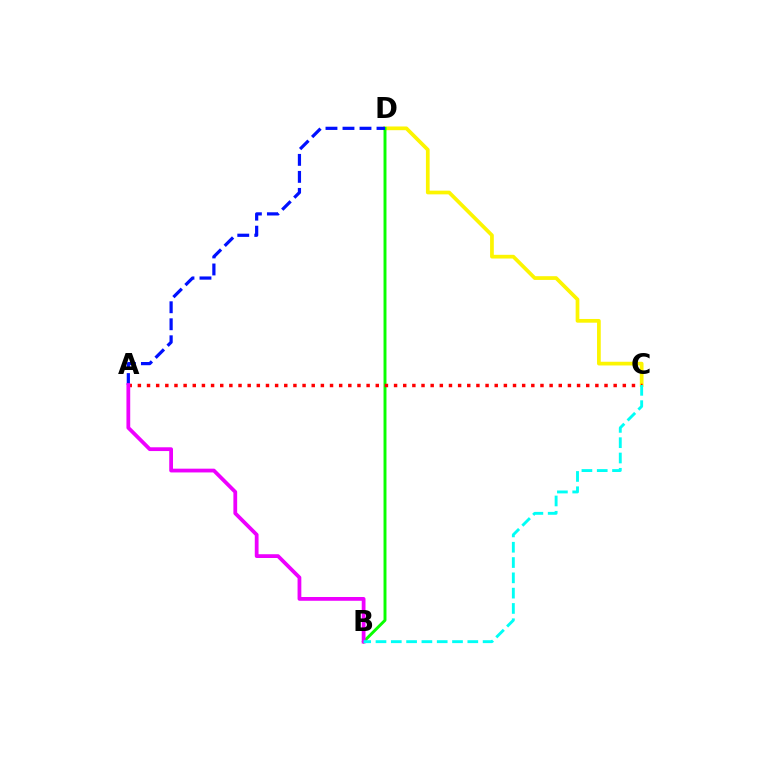{('C', 'D'): [{'color': '#fcf500', 'line_style': 'solid', 'thickness': 2.67}], ('B', 'D'): [{'color': '#08ff00', 'line_style': 'solid', 'thickness': 2.12}], ('A', 'C'): [{'color': '#ff0000', 'line_style': 'dotted', 'thickness': 2.49}], ('A', 'D'): [{'color': '#0010ff', 'line_style': 'dashed', 'thickness': 2.31}], ('A', 'B'): [{'color': '#ee00ff', 'line_style': 'solid', 'thickness': 2.72}], ('B', 'C'): [{'color': '#00fff6', 'line_style': 'dashed', 'thickness': 2.08}]}